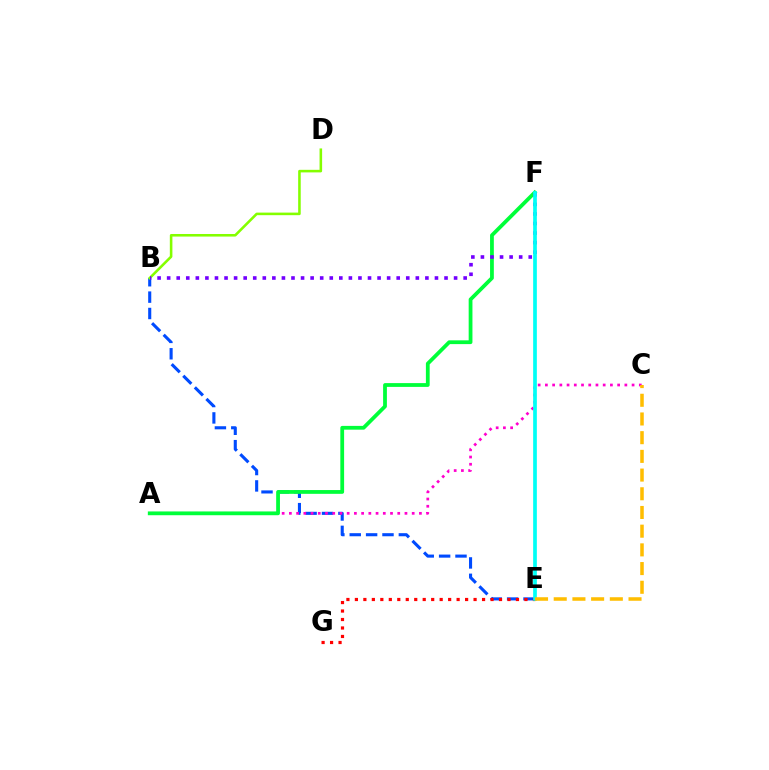{('B', 'E'): [{'color': '#004bff', 'line_style': 'dashed', 'thickness': 2.22}], ('A', 'C'): [{'color': '#ff00cf', 'line_style': 'dotted', 'thickness': 1.96}], ('A', 'F'): [{'color': '#00ff39', 'line_style': 'solid', 'thickness': 2.72}], ('B', 'D'): [{'color': '#84ff00', 'line_style': 'solid', 'thickness': 1.85}], ('B', 'F'): [{'color': '#7200ff', 'line_style': 'dotted', 'thickness': 2.6}], ('E', 'G'): [{'color': '#ff0000', 'line_style': 'dotted', 'thickness': 2.3}], ('E', 'F'): [{'color': '#00fff6', 'line_style': 'solid', 'thickness': 2.66}], ('C', 'E'): [{'color': '#ffbd00', 'line_style': 'dashed', 'thickness': 2.54}]}